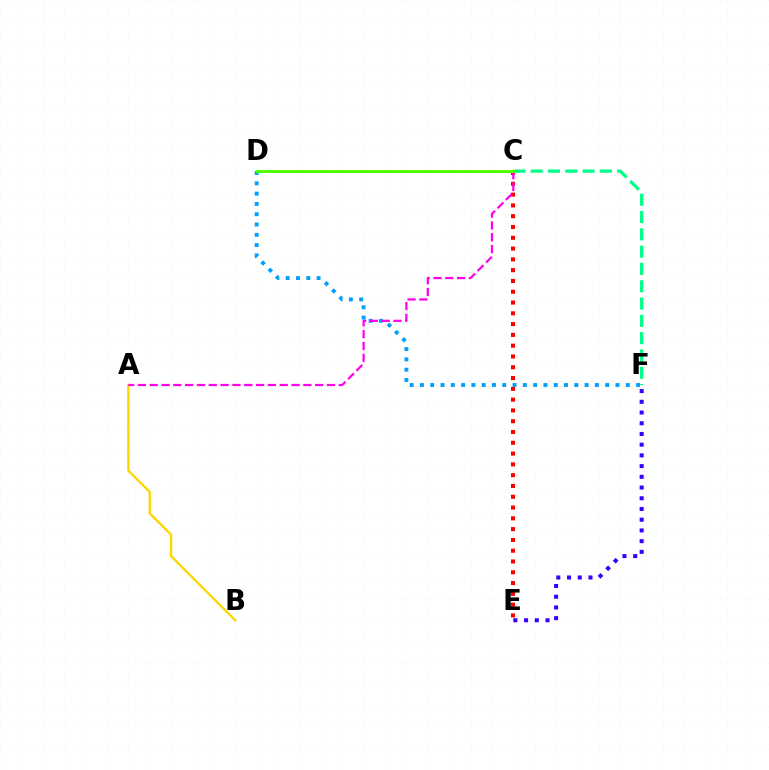{('C', 'E'): [{'color': '#ff0000', 'line_style': 'dotted', 'thickness': 2.93}], ('D', 'F'): [{'color': '#009eff', 'line_style': 'dotted', 'thickness': 2.8}], ('C', 'F'): [{'color': '#00ff86', 'line_style': 'dashed', 'thickness': 2.35}], ('A', 'B'): [{'color': '#ffd500', 'line_style': 'solid', 'thickness': 1.68}], ('A', 'C'): [{'color': '#ff00ed', 'line_style': 'dashed', 'thickness': 1.61}], ('E', 'F'): [{'color': '#3700ff', 'line_style': 'dotted', 'thickness': 2.91}], ('C', 'D'): [{'color': '#4fff00', 'line_style': 'solid', 'thickness': 2.1}]}